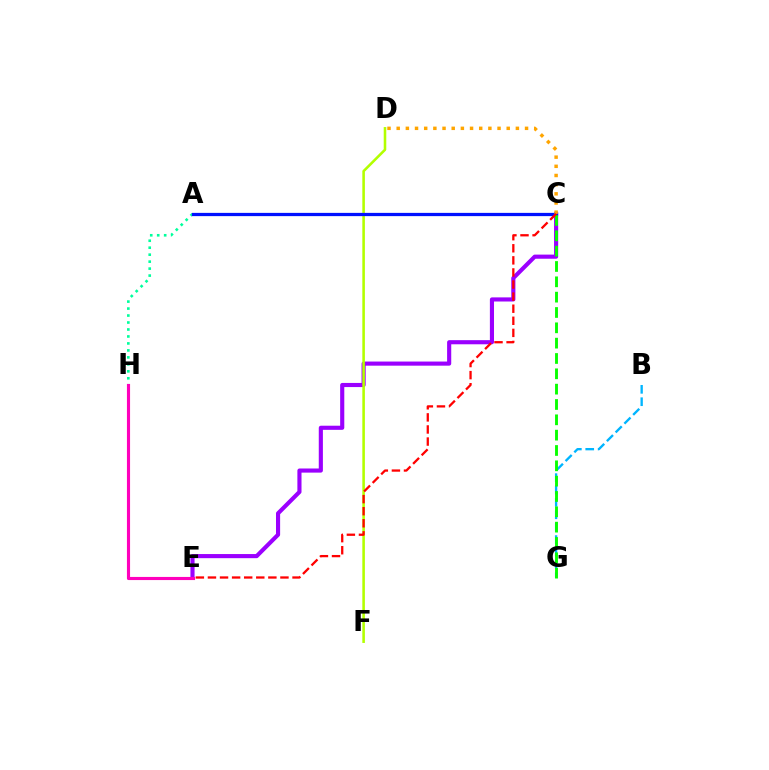{('B', 'G'): [{'color': '#00b5ff', 'line_style': 'dashed', 'thickness': 1.68}], ('A', 'H'): [{'color': '#00ff9d', 'line_style': 'dotted', 'thickness': 1.89}], ('C', 'E'): [{'color': '#9b00ff', 'line_style': 'solid', 'thickness': 2.97}, {'color': '#ff0000', 'line_style': 'dashed', 'thickness': 1.64}], ('E', 'H'): [{'color': '#ff00bd', 'line_style': 'solid', 'thickness': 2.25}], ('D', 'F'): [{'color': '#b3ff00', 'line_style': 'solid', 'thickness': 1.85}], ('A', 'C'): [{'color': '#0010ff', 'line_style': 'solid', 'thickness': 2.34}], ('C', 'G'): [{'color': '#08ff00', 'line_style': 'dashed', 'thickness': 2.08}], ('C', 'D'): [{'color': '#ffa500', 'line_style': 'dotted', 'thickness': 2.49}]}